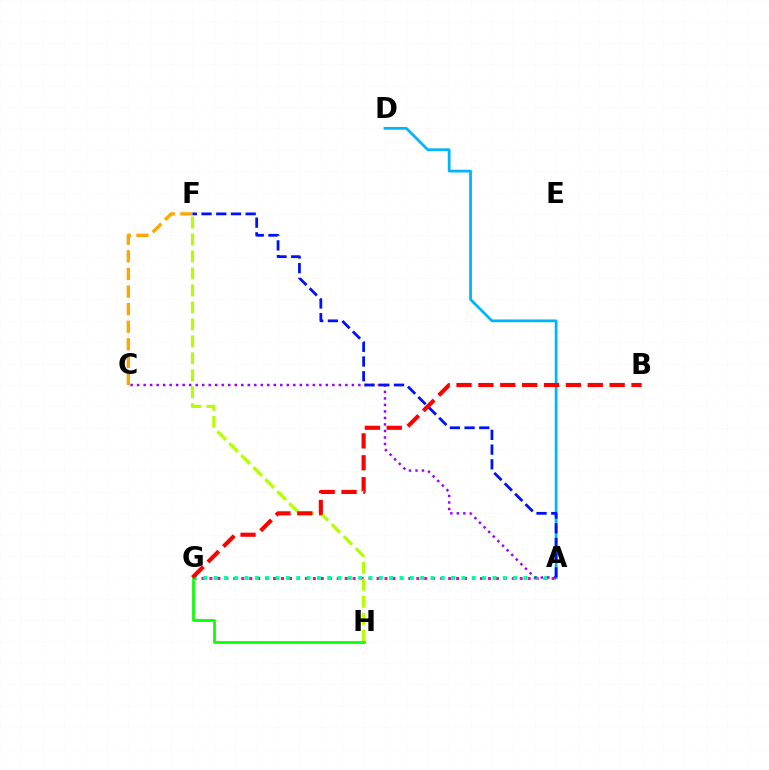{('A', 'D'): [{'color': '#00b5ff', 'line_style': 'solid', 'thickness': 1.98}], ('A', 'G'): [{'color': '#ff00bd', 'line_style': 'dotted', 'thickness': 2.16}, {'color': '#00ff9d', 'line_style': 'dotted', 'thickness': 2.81}], ('C', 'F'): [{'color': '#ffa500', 'line_style': 'dashed', 'thickness': 2.39}], ('F', 'H'): [{'color': '#b3ff00', 'line_style': 'dashed', 'thickness': 2.31}], ('A', 'C'): [{'color': '#9b00ff', 'line_style': 'dotted', 'thickness': 1.77}], ('A', 'F'): [{'color': '#0010ff', 'line_style': 'dashed', 'thickness': 2.0}], ('G', 'H'): [{'color': '#08ff00', 'line_style': 'solid', 'thickness': 1.97}], ('B', 'G'): [{'color': '#ff0000', 'line_style': 'dashed', 'thickness': 2.97}]}